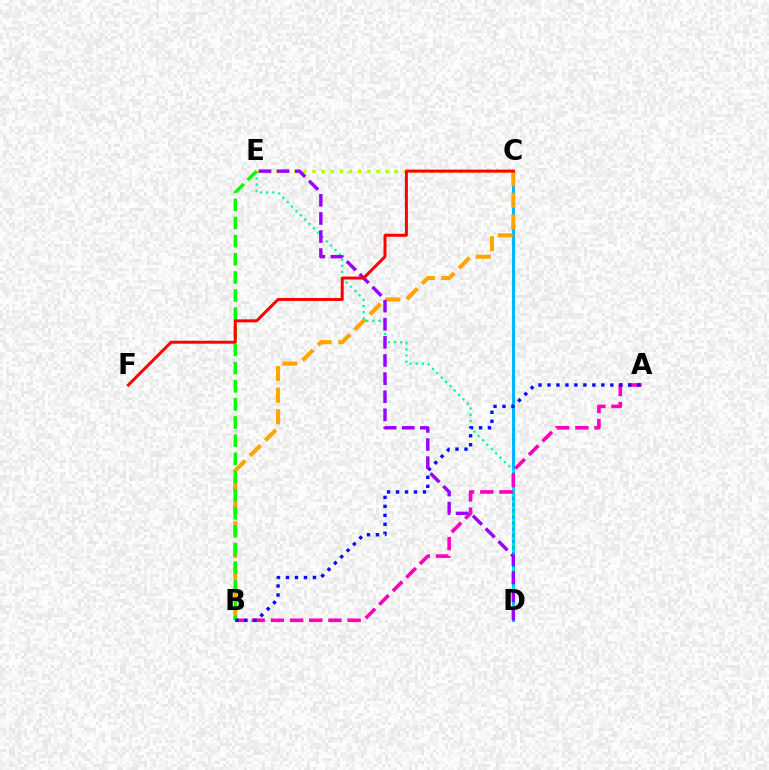{('C', 'D'): [{'color': '#00b5ff', 'line_style': 'solid', 'thickness': 2.17}], ('B', 'C'): [{'color': '#ffa500', 'line_style': 'dashed', 'thickness': 2.94}], ('D', 'E'): [{'color': '#00ff9d', 'line_style': 'dotted', 'thickness': 1.67}, {'color': '#9b00ff', 'line_style': 'dashed', 'thickness': 2.46}], ('A', 'B'): [{'color': '#ff00bd', 'line_style': 'dashed', 'thickness': 2.6}, {'color': '#0010ff', 'line_style': 'dotted', 'thickness': 2.44}], ('C', 'E'): [{'color': '#b3ff00', 'line_style': 'dotted', 'thickness': 2.48}], ('B', 'E'): [{'color': '#08ff00', 'line_style': 'dashed', 'thickness': 2.46}], ('C', 'F'): [{'color': '#ff0000', 'line_style': 'solid', 'thickness': 2.14}]}